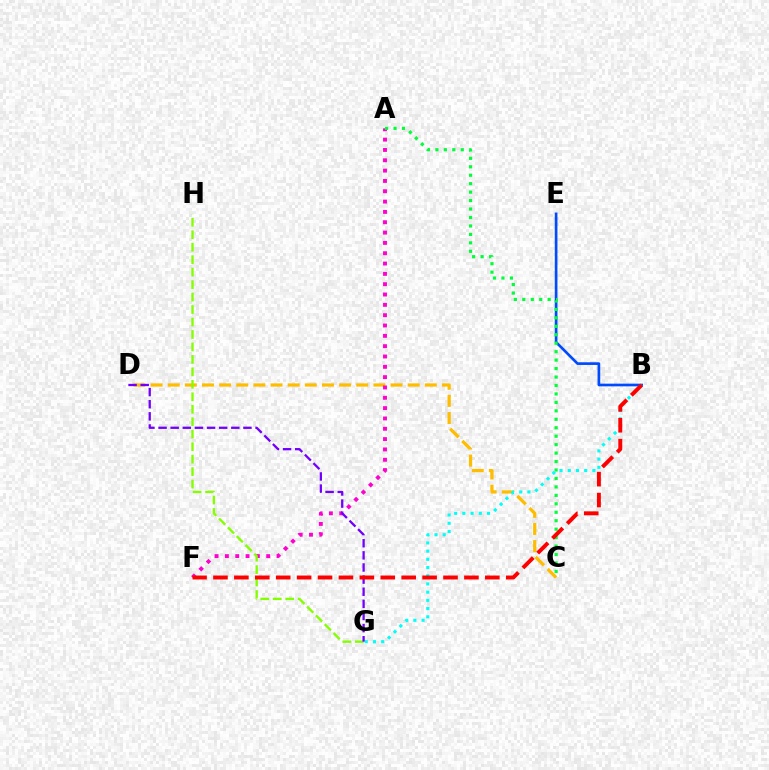{('B', 'E'): [{'color': '#004bff', 'line_style': 'solid', 'thickness': 1.93}], ('C', 'D'): [{'color': '#ffbd00', 'line_style': 'dashed', 'thickness': 2.33}], ('A', 'F'): [{'color': '#ff00cf', 'line_style': 'dotted', 'thickness': 2.81}], ('G', 'H'): [{'color': '#84ff00', 'line_style': 'dashed', 'thickness': 1.69}], ('A', 'C'): [{'color': '#00ff39', 'line_style': 'dotted', 'thickness': 2.3}], ('B', 'G'): [{'color': '#00fff6', 'line_style': 'dotted', 'thickness': 2.23}], ('D', 'G'): [{'color': '#7200ff', 'line_style': 'dashed', 'thickness': 1.65}], ('B', 'F'): [{'color': '#ff0000', 'line_style': 'dashed', 'thickness': 2.84}]}